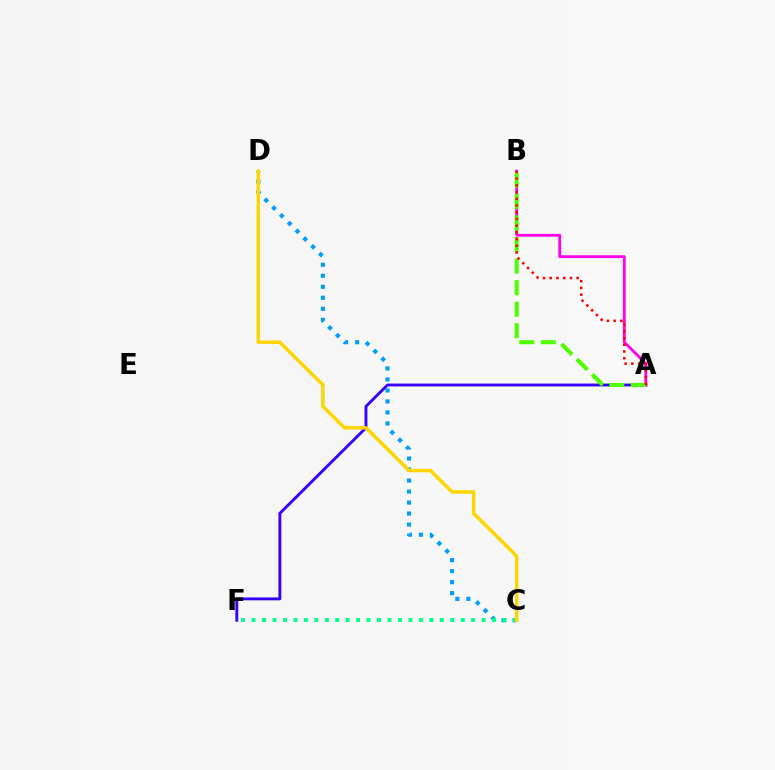{('A', 'F'): [{'color': '#3700ff', 'line_style': 'solid', 'thickness': 2.08}], ('C', 'D'): [{'color': '#009eff', 'line_style': 'dotted', 'thickness': 2.99}, {'color': '#ffd500', 'line_style': 'solid', 'thickness': 2.49}], ('A', 'B'): [{'color': '#ff00ed', 'line_style': 'solid', 'thickness': 2.02}, {'color': '#4fff00', 'line_style': 'dashed', 'thickness': 2.93}, {'color': '#ff0000', 'line_style': 'dotted', 'thickness': 1.83}], ('C', 'F'): [{'color': '#00ff86', 'line_style': 'dotted', 'thickness': 2.84}]}